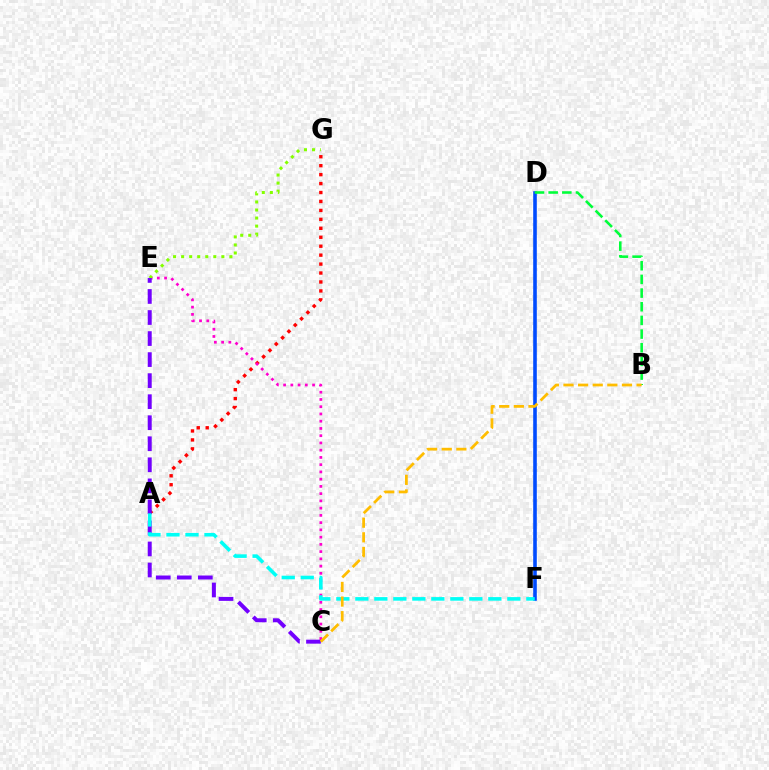{('A', 'G'): [{'color': '#ff0000', 'line_style': 'dotted', 'thickness': 2.43}], ('C', 'E'): [{'color': '#ff00cf', 'line_style': 'dotted', 'thickness': 1.97}, {'color': '#7200ff', 'line_style': 'dashed', 'thickness': 2.86}], ('D', 'F'): [{'color': '#004bff', 'line_style': 'solid', 'thickness': 2.59}], ('E', 'G'): [{'color': '#84ff00', 'line_style': 'dotted', 'thickness': 2.19}], ('B', 'D'): [{'color': '#00ff39', 'line_style': 'dashed', 'thickness': 1.86}], ('A', 'F'): [{'color': '#00fff6', 'line_style': 'dashed', 'thickness': 2.58}], ('B', 'C'): [{'color': '#ffbd00', 'line_style': 'dashed', 'thickness': 1.99}]}